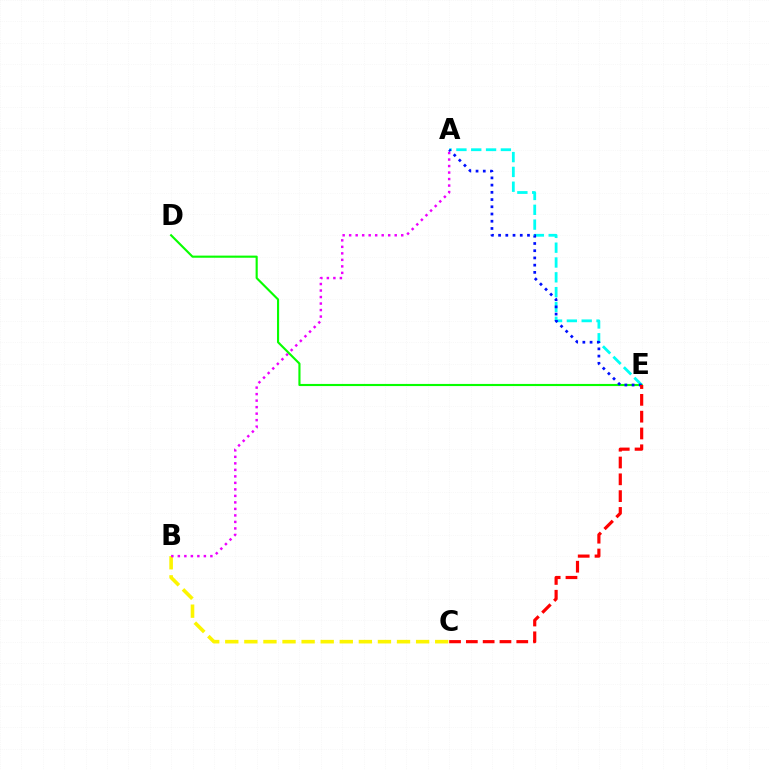{('A', 'E'): [{'color': '#00fff6', 'line_style': 'dashed', 'thickness': 2.01}, {'color': '#0010ff', 'line_style': 'dotted', 'thickness': 1.96}], ('D', 'E'): [{'color': '#08ff00', 'line_style': 'solid', 'thickness': 1.54}], ('B', 'C'): [{'color': '#fcf500', 'line_style': 'dashed', 'thickness': 2.59}], ('C', 'E'): [{'color': '#ff0000', 'line_style': 'dashed', 'thickness': 2.28}], ('A', 'B'): [{'color': '#ee00ff', 'line_style': 'dotted', 'thickness': 1.77}]}